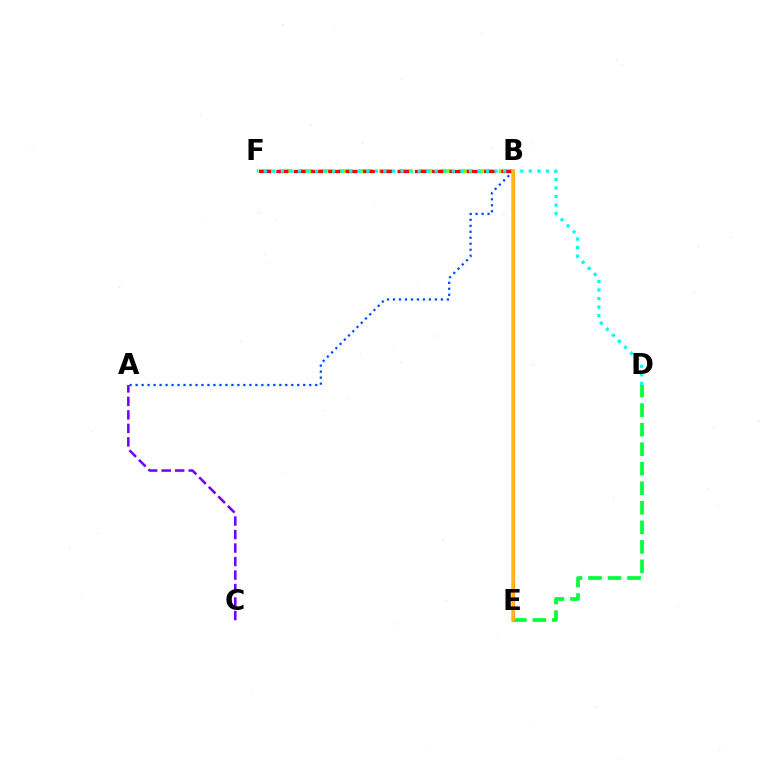{('B', 'F'): [{'color': '#84ff00', 'line_style': 'dashed', 'thickness': 2.72}, {'color': '#ff0000', 'line_style': 'dashed', 'thickness': 2.35}], ('A', 'C'): [{'color': '#7200ff', 'line_style': 'dashed', 'thickness': 1.83}], ('D', 'E'): [{'color': '#00ff39', 'line_style': 'dashed', 'thickness': 2.65}], ('B', 'E'): [{'color': '#ff00cf', 'line_style': 'solid', 'thickness': 1.88}, {'color': '#ffbd00', 'line_style': 'solid', 'thickness': 2.57}], ('D', 'F'): [{'color': '#00fff6', 'line_style': 'dotted', 'thickness': 2.32}], ('A', 'B'): [{'color': '#004bff', 'line_style': 'dotted', 'thickness': 1.63}]}